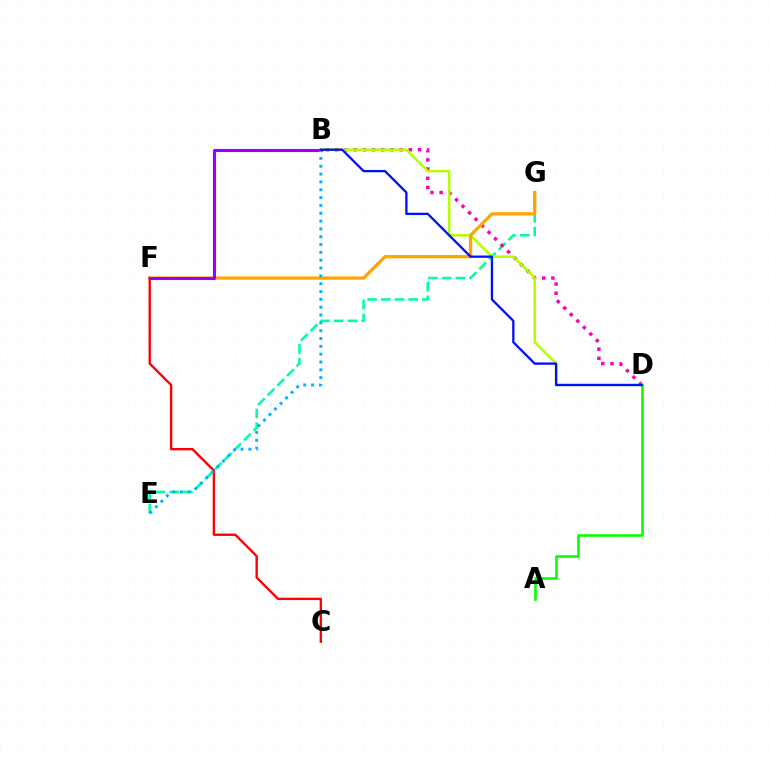{('E', 'G'): [{'color': '#00ff9d', 'line_style': 'dashed', 'thickness': 1.86}], ('B', 'D'): [{'color': '#ff00bd', 'line_style': 'dotted', 'thickness': 2.5}, {'color': '#b3ff00', 'line_style': 'solid', 'thickness': 1.8}, {'color': '#0010ff', 'line_style': 'solid', 'thickness': 1.65}], ('F', 'G'): [{'color': '#ffa500', 'line_style': 'solid', 'thickness': 2.36}], ('C', 'F'): [{'color': '#ff0000', 'line_style': 'solid', 'thickness': 1.71}], ('B', 'F'): [{'color': '#9b00ff', 'line_style': 'solid', 'thickness': 2.23}], ('B', 'E'): [{'color': '#00b5ff', 'line_style': 'dotted', 'thickness': 2.13}], ('A', 'D'): [{'color': '#08ff00', 'line_style': 'solid', 'thickness': 1.88}]}